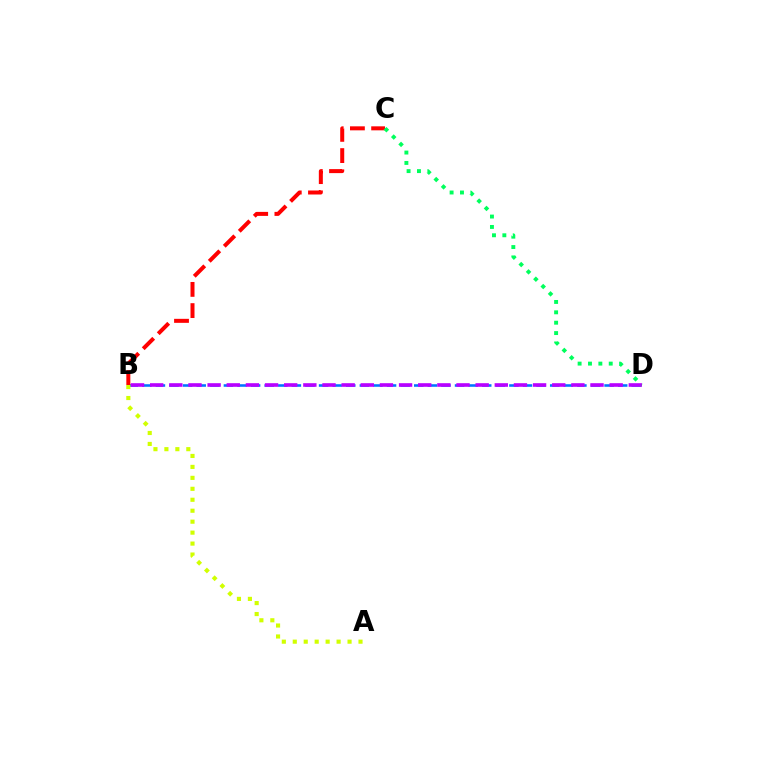{('B', 'D'): [{'color': '#0074ff', 'line_style': 'dashed', 'thickness': 1.85}, {'color': '#b900ff', 'line_style': 'dashed', 'thickness': 2.6}], ('A', 'B'): [{'color': '#d1ff00', 'line_style': 'dotted', 'thickness': 2.98}], ('B', 'C'): [{'color': '#ff0000', 'line_style': 'dashed', 'thickness': 2.88}], ('C', 'D'): [{'color': '#00ff5c', 'line_style': 'dotted', 'thickness': 2.82}]}